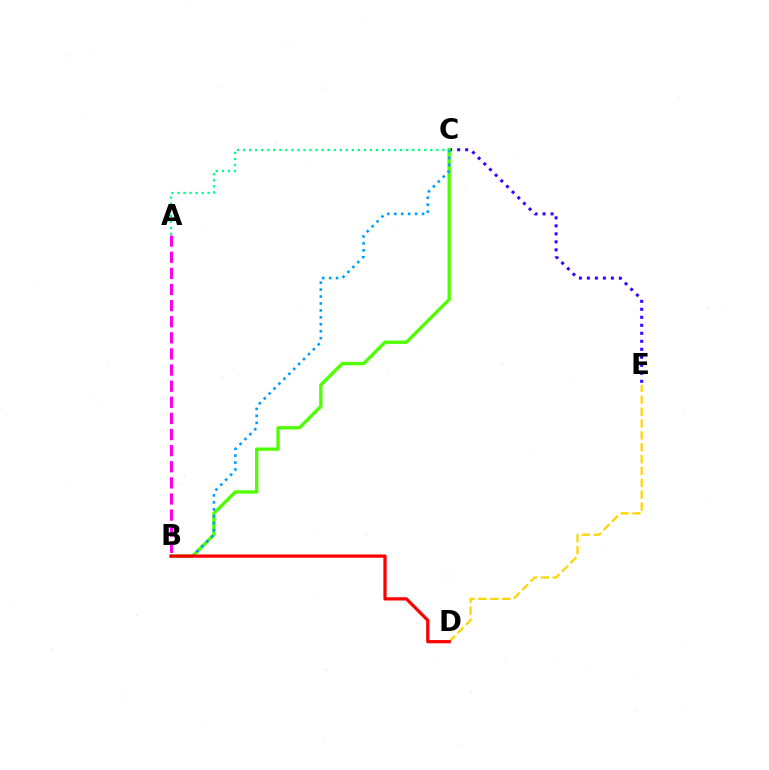{('C', 'E'): [{'color': '#3700ff', 'line_style': 'dotted', 'thickness': 2.17}], ('D', 'E'): [{'color': '#ffd500', 'line_style': 'dashed', 'thickness': 1.61}], ('B', 'C'): [{'color': '#4fff00', 'line_style': 'solid', 'thickness': 2.4}, {'color': '#009eff', 'line_style': 'dotted', 'thickness': 1.89}], ('A', 'C'): [{'color': '#00ff86', 'line_style': 'dotted', 'thickness': 1.64}], ('B', 'D'): [{'color': '#ff0000', 'line_style': 'solid', 'thickness': 2.34}], ('A', 'B'): [{'color': '#ff00ed', 'line_style': 'dashed', 'thickness': 2.19}]}